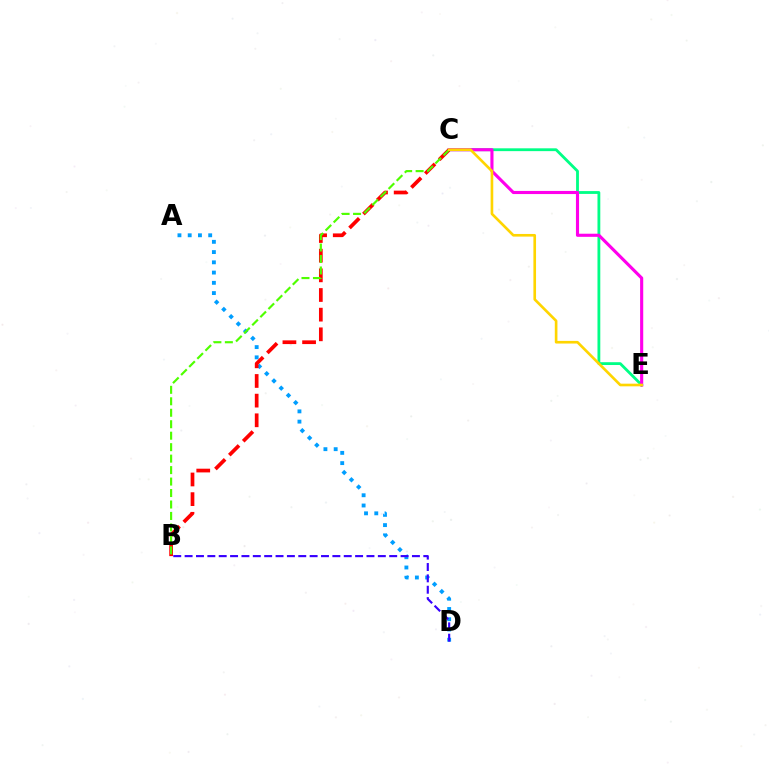{('A', 'D'): [{'color': '#009eff', 'line_style': 'dotted', 'thickness': 2.78}], ('C', 'E'): [{'color': '#00ff86', 'line_style': 'solid', 'thickness': 2.03}, {'color': '#ff00ed', 'line_style': 'solid', 'thickness': 2.24}, {'color': '#ffd500', 'line_style': 'solid', 'thickness': 1.9}], ('B', 'D'): [{'color': '#3700ff', 'line_style': 'dashed', 'thickness': 1.54}], ('B', 'C'): [{'color': '#ff0000', 'line_style': 'dashed', 'thickness': 2.67}, {'color': '#4fff00', 'line_style': 'dashed', 'thickness': 1.56}]}